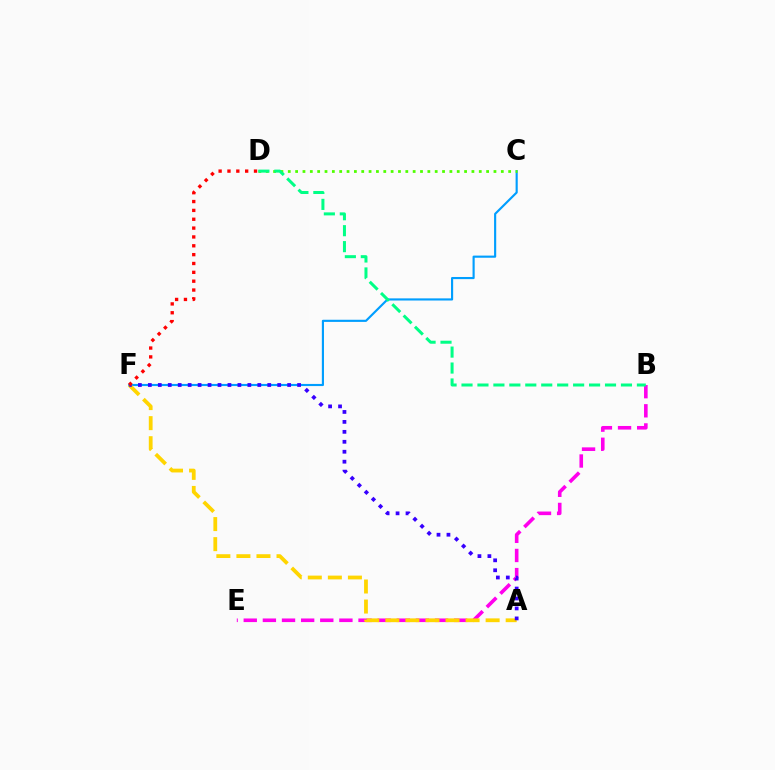{('C', 'F'): [{'color': '#009eff', 'line_style': 'solid', 'thickness': 1.54}], ('B', 'E'): [{'color': '#ff00ed', 'line_style': 'dashed', 'thickness': 2.6}], ('A', 'F'): [{'color': '#ffd500', 'line_style': 'dashed', 'thickness': 2.72}, {'color': '#3700ff', 'line_style': 'dotted', 'thickness': 2.7}], ('C', 'D'): [{'color': '#4fff00', 'line_style': 'dotted', 'thickness': 2.0}], ('D', 'F'): [{'color': '#ff0000', 'line_style': 'dotted', 'thickness': 2.4}], ('B', 'D'): [{'color': '#00ff86', 'line_style': 'dashed', 'thickness': 2.17}]}